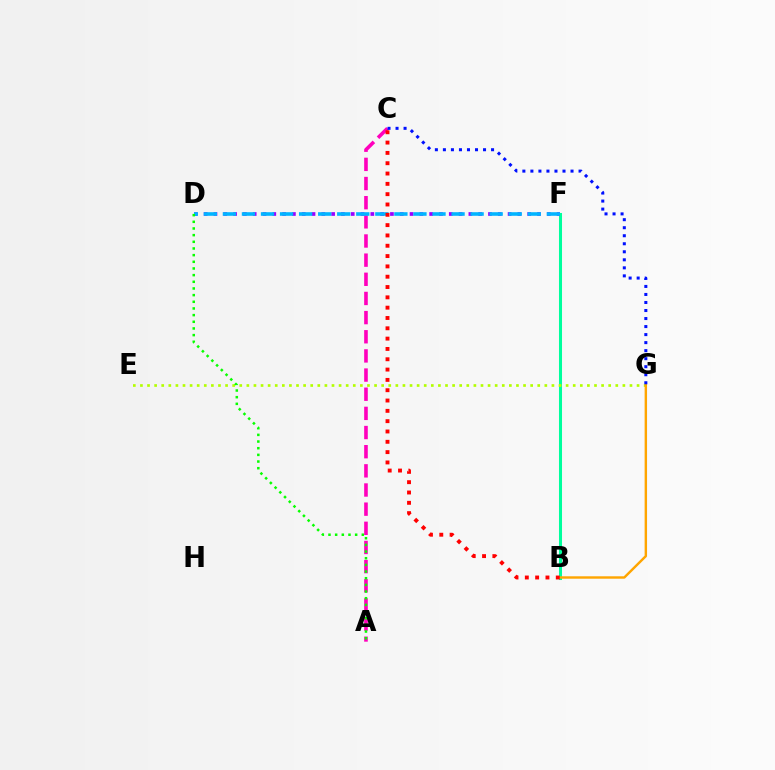{('A', 'C'): [{'color': '#ff00bd', 'line_style': 'dashed', 'thickness': 2.6}], ('B', 'F'): [{'color': '#00ff9d', 'line_style': 'solid', 'thickness': 2.19}], ('D', 'F'): [{'color': '#9b00ff', 'line_style': 'dotted', 'thickness': 2.66}, {'color': '#00b5ff', 'line_style': 'dashed', 'thickness': 2.59}], ('E', 'G'): [{'color': '#b3ff00', 'line_style': 'dotted', 'thickness': 1.93}], ('B', 'G'): [{'color': '#ffa500', 'line_style': 'solid', 'thickness': 1.74}], ('B', 'C'): [{'color': '#ff0000', 'line_style': 'dotted', 'thickness': 2.8}], ('A', 'D'): [{'color': '#08ff00', 'line_style': 'dotted', 'thickness': 1.81}], ('C', 'G'): [{'color': '#0010ff', 'line_style': 'dotted', 'thickness': 2.18}]}